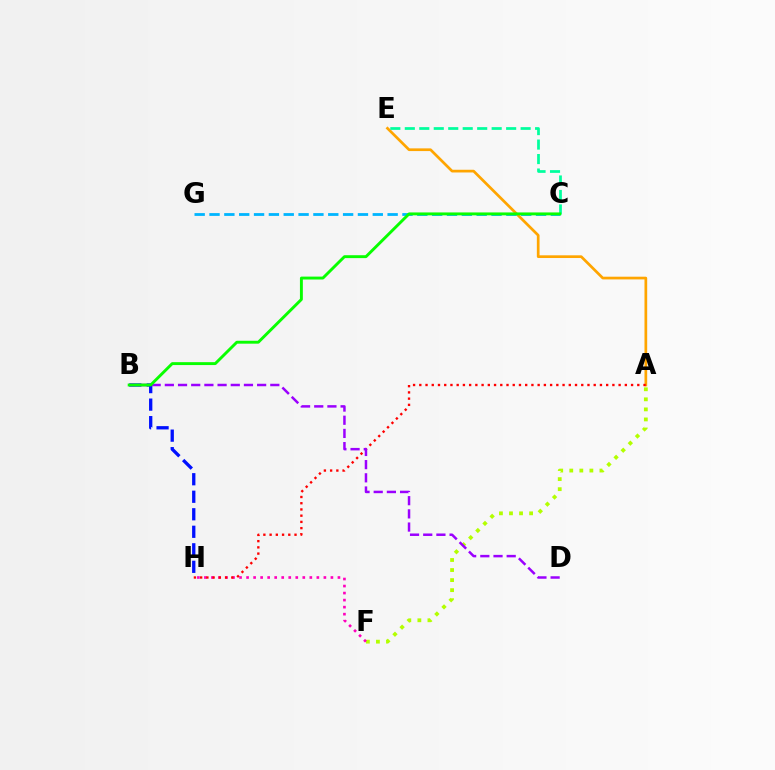{('A', 'E'): [{'color': '#ffa500', 'line_style': 'solid', 'thickness': 1.95}], ('A', 'F'): [{'color': '#b3ff00', 'line_style': 'dotted', 'thickness': 2.73}], ('B', 'H'): [{'color': '#0010ff', 'line_style': 'dashed', 'thickness': 2.38}], ('F', 'H'): [{'color': '#ff00bd', 'line_style': 'dotted', 'thickness': 1.91}], ('A', 'H'): [{'color': '#ff0000', 'line_style': 'dotted', 'thickness': 1.69}], ('B', 'D'): [{'color': '#9b00ff', 'line_style': 'dashed', 'thickness': 1.79}], ('C', 'E'): [{'color': '#00ff9d', 'line_style': 'dashed', 'thickness': 1.97}], ('C', 'G'): [{'color': '#00b5ff', 'line_style': 'dashed', 'thickness': 2.02}], ('B', 'C'): [{'color': '#08ff00', 'line_style': 'solid', 'thickness': 2.09}]}